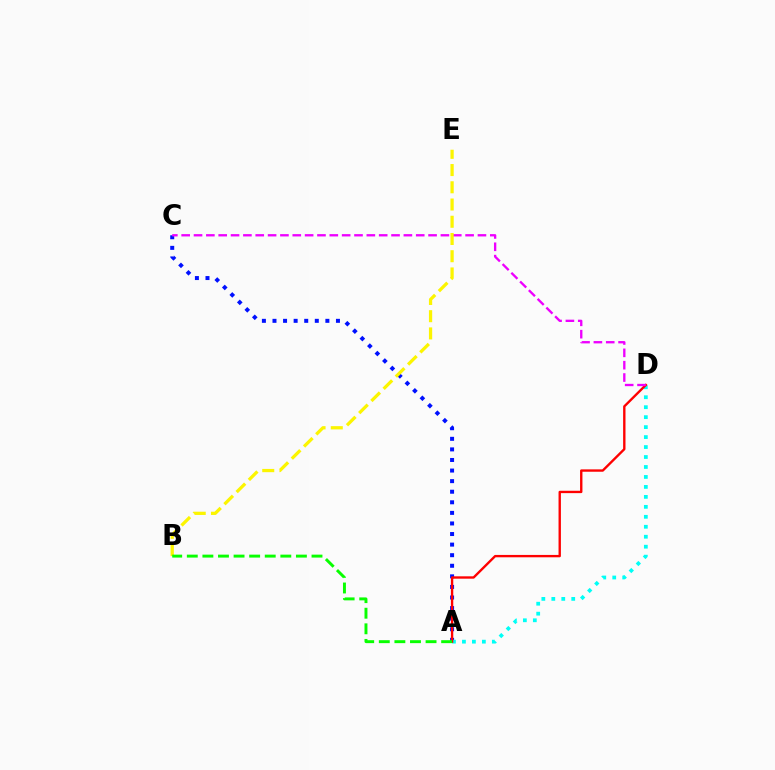{('A', 'C'): [{'color': '#0010ff', 'line_style': 'dotted', 'thickness': 2.87}], ('A', 'D'): [{'color': '#00fff6', 'line_style': 'dotted', 'thickness': 2.71}, {'color': '#ff0000', 'line_style': 'solid', 'thickness': 1.7}], ('C', 'D'): [{'color': '#ee00ff', 'line_style': 'dashed', 'thickness': 1.68}], ('B', 'E'): [{'color': '#fcf500', 'line_style': 'dashed', 'thickness': 2.34}], ('A', 'B'): [{'color': '#08ff00', 'line_style': 'dashed', 'thickness': 2.12}]}